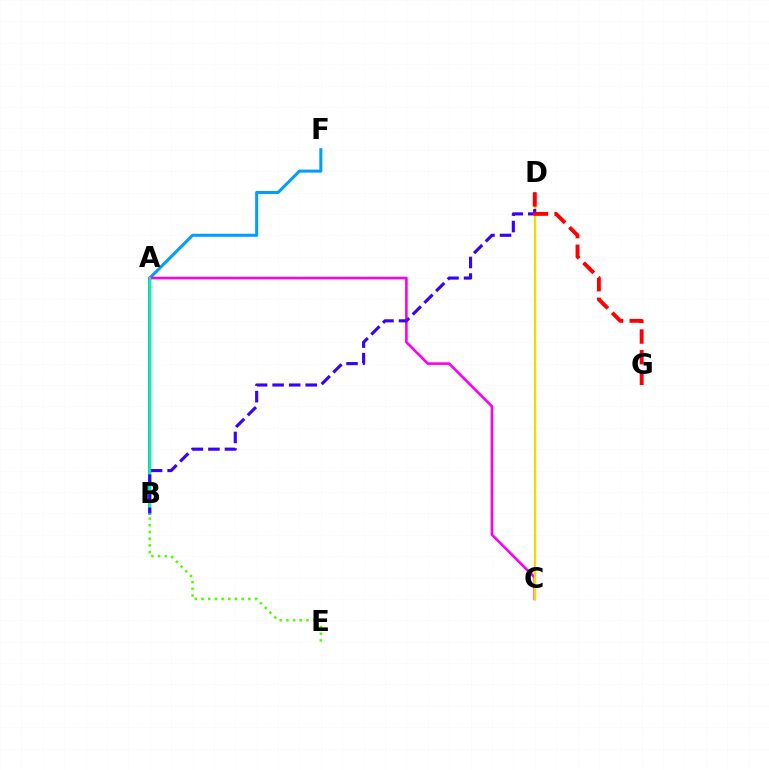{('B', 'F'): [{'color': '#009eff', 'line_style': 'solid', 'thickness': 2.19}], ('A', 'C'): [{'color': '#ff00ed', 'line_style': 'solid', 'thickness': 1.89}], ('C', 'D'): [{'color': '#ffd500', 'line_style': 'solid', 'thickness': 1.66}], ('A', 'B'): [{'color': '#00ff86', 'line_style': 'solid', 'thickness': 1.56}], ('B', 'D'): [{'color': '#3700ff', 'line_style': 'dashed', 'thickness': 2.25}], ('D', 'G'): [{'color': '#ff0000', 'line_style': 'dashed', 'thickness': 2.8}], ('B', 'E'): [{'color': '#4fff00', 'line_style': 'dotted', 'thickness': 1.82}]}